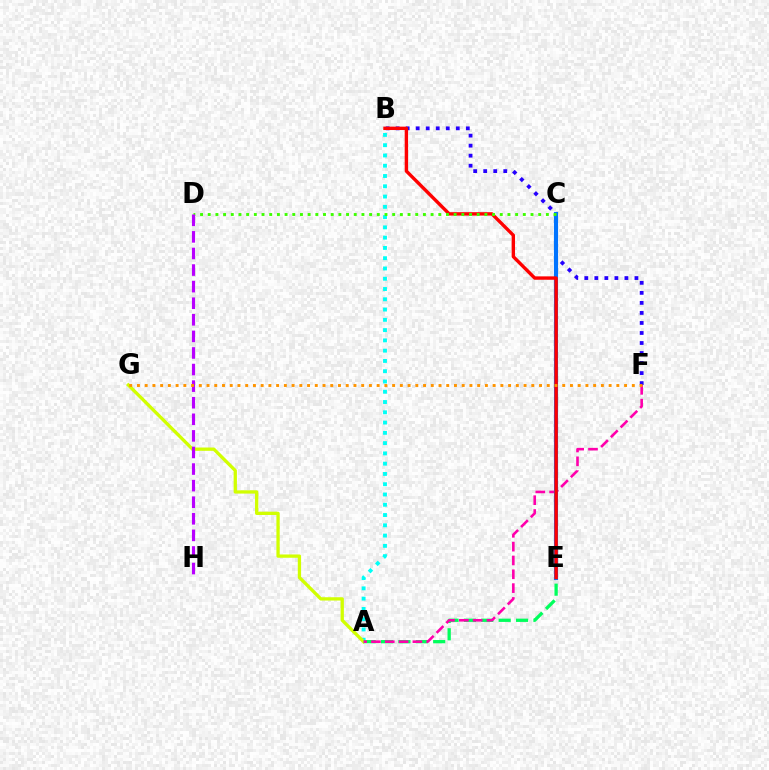{('A', 'B'): [{'color': '#00fff6', 'line_style': 'dotted', 'thickness': 2.79}], ('B', 'F'): [{'color': '#2500ff', 'line_style': 'dotted', 'thickness': 2.72}], ('A', 'G'): [{'color': '#d1ff00', 'line_style': 'solid', 'thickness': 2.37}], ('A', 'E'): [{'color': '#00ff5c', 'line_style': 'dashed', 'thickness': 2.36}], ('A', 'F'): [{'color': '#ff00ac', 'line_style': 'dashed', 'thickness': 1.88}], ('C', 'E'): [{'color': '#0074ff', 'line_style': 'solid', 'thickness': 2.97}], ('B', 'E'): [{'color': '#ff0000', 'line_style': 'solid', 'thickness': 2.44}], ('C', 'D'): [{'color': '#3dff00', 'line_style': 'dotted', 'thickness': 2.09}], ('D', 'H'): [{'color': '#b900ff', 'line_style': 'dashed', 'thickness': 2.25}], ('F', 'G'): [{'color': '#ff9400', 'line_style': 'dotted', 'thickness': 2.1}]}